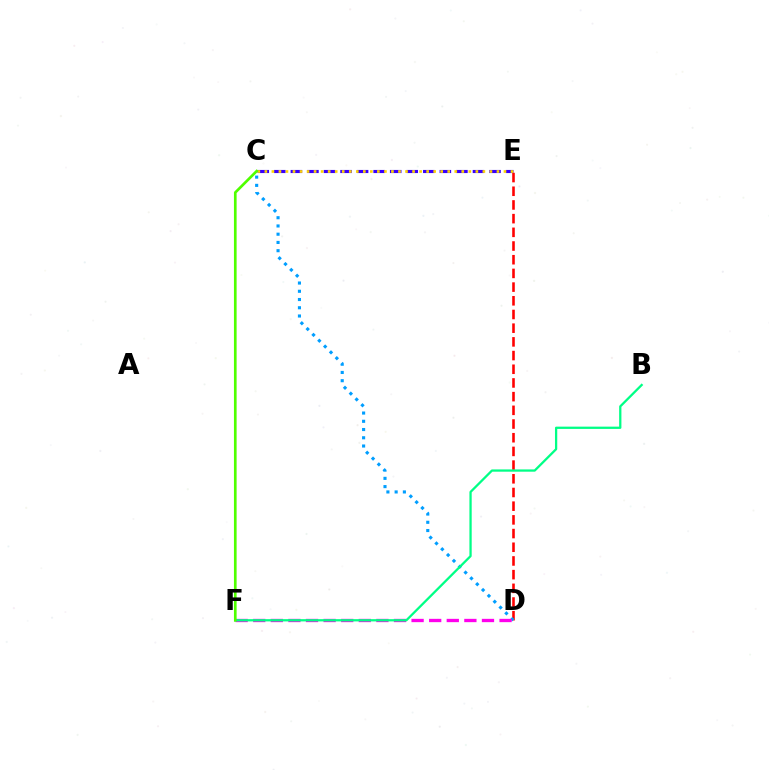{('C', 'E'): [{'color': '#3700ff', 'line_style': 'dashed', 'thickness': 2.25}, {'color': '#ffd500', 'line_style': 'dotted', 'thickness': 1.91}], ('D', 'E'): [{'color': '#ff0000', 'line_style': 'dashed', 'thickness': 1.86}], ('C', 'D'): [{'color': '#009eff', 'line_style': 'dotted', 'thickness': 2.24}], ('D', 'F'): [{'color': '#ff00ed', 'line_style': 'dashed', 'thickness': 2.39}], ('B', 'F'): [{'color': '#00ff86', 'line_style': 'solid', 'thickness': 1.64}], ('C', 'F'): [{'color': '#4fff00', 'line_style': 'solid', 'thickness': 1.92}]}